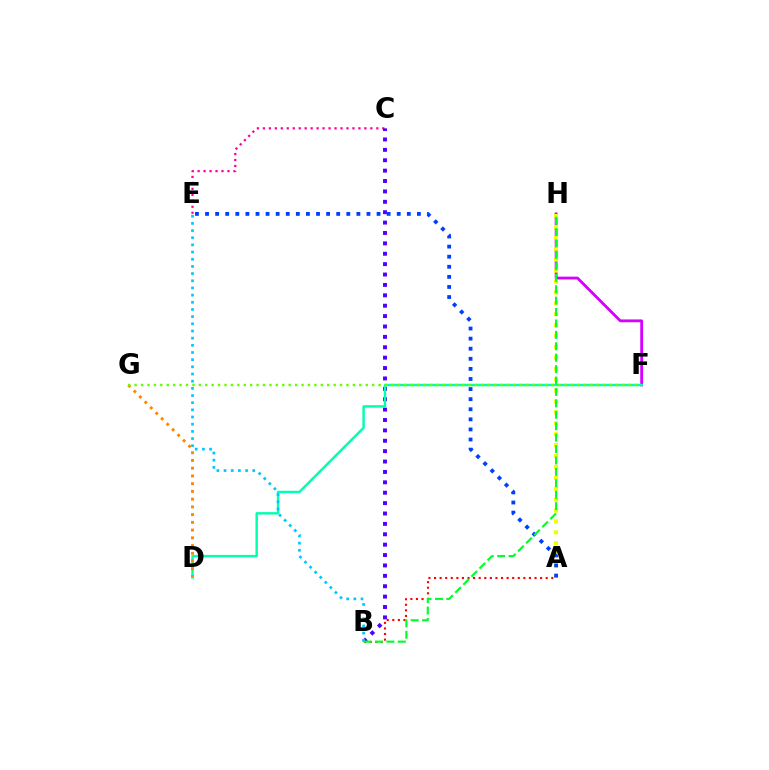{('F', 'H'): [{'color': '#d600ff', 'line_style': 'solid', 'thickness': 2.02}], ('C', 'E'): [{'color': '#ff00a0', 'line_style': 'dotted', 'thickness': 1.62}], ('A', 'H'): [{'color': '#eeff00', 'line_style': 'dotted', 'thickness': 2.96}], ('B', 'C'): [{'color': '#4f00ff', 'line_style': 'dotted', 'thickness': 2.82}], ('A', 'B'): [{'color': '#ff0000', 'line_style': 'dotted', 'thickness': 1.52}], ('D', 'F'): [{'color': '#00ffaf', 'line_style': 'solid', 'thickness': 1.75}], ('D', 'G'): [{'color': '#ff8800', 'line_style': 'dotted', 'thickness': 2.1}], ('B', 'E'): [{'color': '#00c7ff', 'line_style': 'dotted', 'thickness': 1.95}], ('F', 'G'): [{'color': '#66ff00', 'line_style': 'dotted', 'thickness': 1.74}], ('A', 'E'): [{'color': '#003fff', 'line_style': 'dotted', 'thickness': 2.74}], ('B', 'H'): [{'color': '#00ff27', 'line_style': 'dashed', 'thickness': 1.55}]}